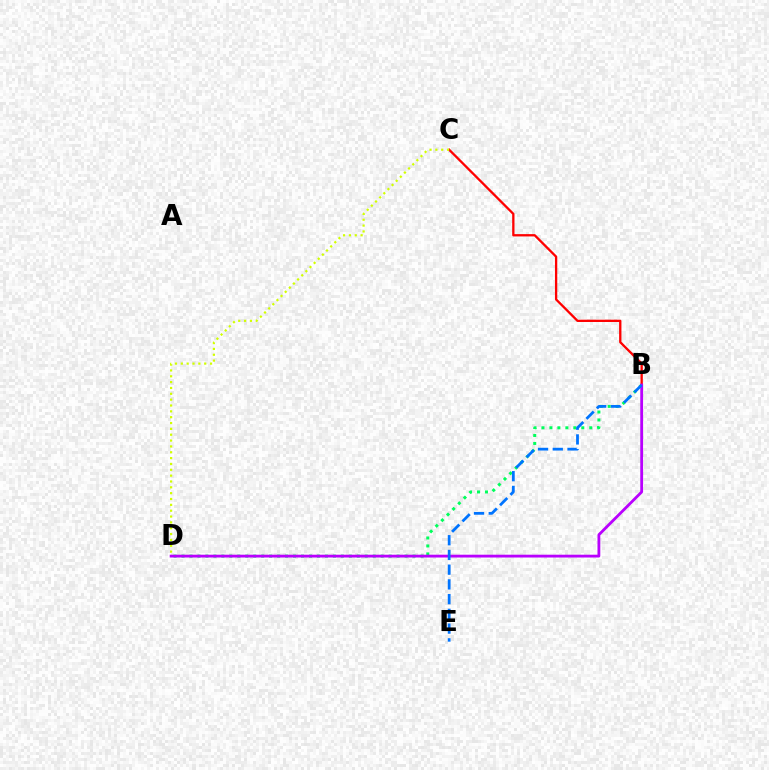{('B', 'C'): [{'color': '#ff0000', 'line_style': 'solid', 'thickness': 1.66}], ('C', 'D'): [{'color': '#d1ff00', 'line_style': 'dotted', 'thickness': 1.59}], ('B', 'D'): [{'color': '#00ff5c', 'line_style': 'dotted', 'thickness': 2.16}, {'color': '#b900ff', 'line_style': 'solid', 'thickness': 2.02}], ('B', 'E'): [{'color': '#0074ff', 'line_style': 'dashed', 'thickness': 2.0}]}